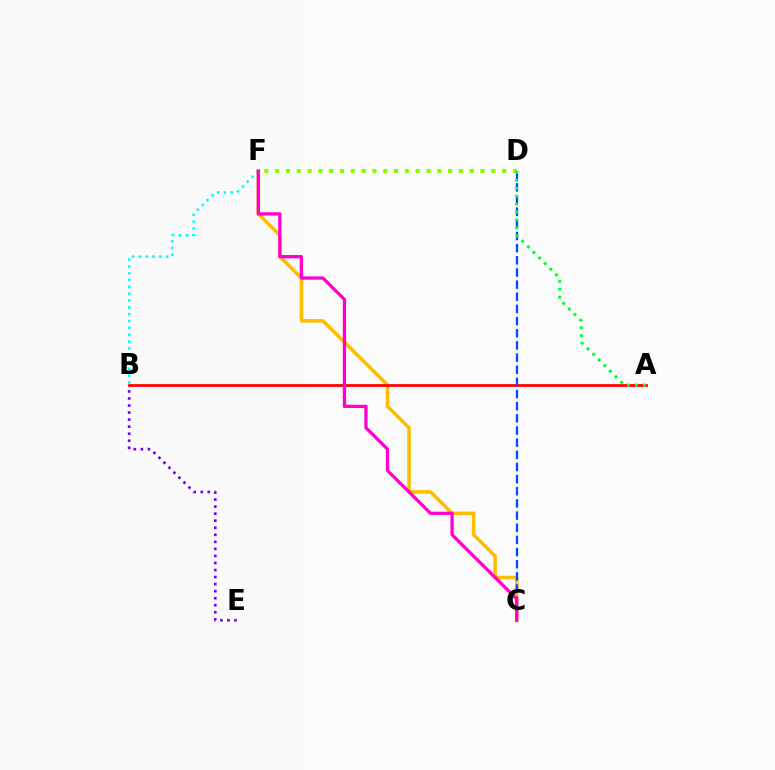{('C', 'F'): [{'color': '#ffbd00', 'line_style': 'solid', 'thickness': 2.54}, {'color': '#ff00cf', 'line_style': 'solid', 'thickness': 2.37}], ('B', 'F'): [{'color': '#00fff6', 'line_style': 'dotted', 'thickness': 1.86}], ('B', 'E'): [{'color': '#7200ff', 'line_style': 'dotted', 'thickness': 1.91}], ('D', 'F'): [{'color': '#84ff00', 'line_style': 'dotted', 'thickness': 2.94}], ('A', 'B'): [{'color': '#ff0000', 'line_style': 'solid', 'thickness': 1.98}], ('C', 'D'): [{'color': '#004bff', 'line_style': 'dashed', 'thickness': 1.65}], ('A', 'D'): [{'color': '#00ff39', 'line_style': 'dotted', 'thickness': 2.15}]}